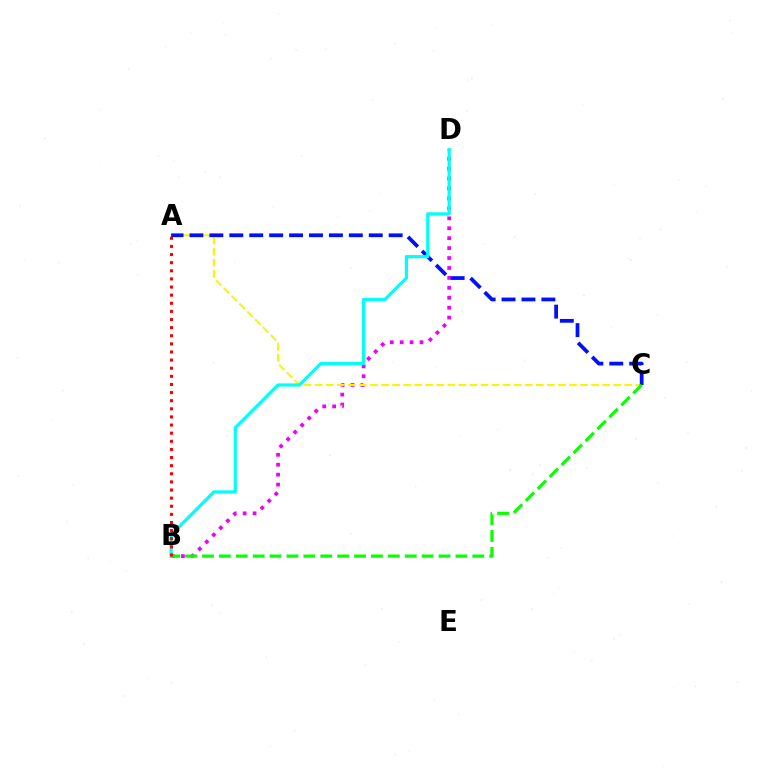{('B', 'D'): [{'color': '#ee00ff', 'line_style': 'dotted', 'thickness': 2.7}, {'color': '#00fff6', 'line_style': 'solid', 'thickness': 2.31}], ('A', 'C'): [{'color': '#fcf500', 'line_style': 'dashed', 'thickness': 1.5}, {'color': '#0010ff', 'line_style': 'dashed', 'thickness': 2.71}], ('B', 'C'): [{'color': '#08ff00', 'line_style': 'dashed', 'thickness': 2.3}], ('A', 'B'): [{'color': '#ff0000', 'line_style': 'dotted', 'thickness': 2.21}]}